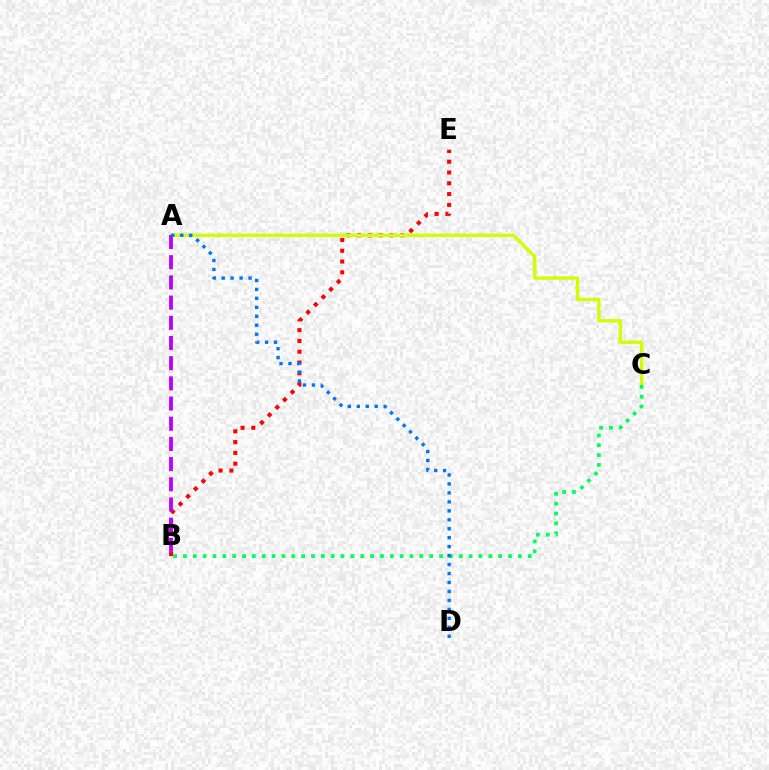{('B', 'E'): [{'color': '#ff0000', 'line_style': 'dotted', 'thickness': 2.93}], ('A', 'C'): [{'color': '#d1ff00', 'line_style': 'solid', 'thickness': 2.43}], ('A', 'B'): [{'color': '#b900ff', 'line_style': 'dashed', 'thickness': 2.74}], ('B', 'C'): [{'color': '#00ff5c', 'line_style': 'dotted', 'thickness': 2.68}], ('A', 'D'): [{'color': '#0074ff', 'line_style': 'dotted', 'thickness': 2.43}]}